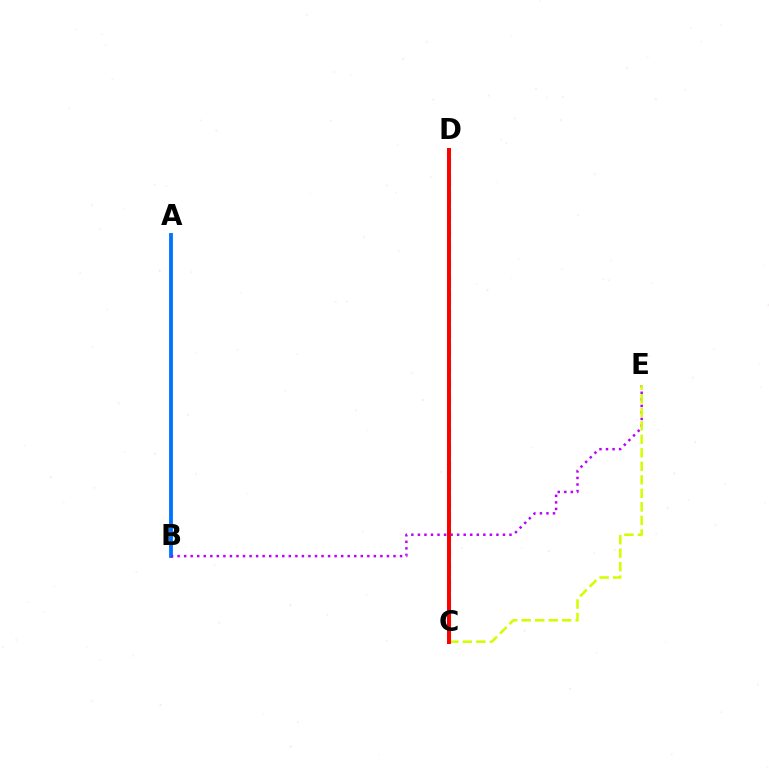{('A', 'B'): [{'color': '#0074ff', 'line_style': 'solid', 'thickness': 2.76}], ('C', 'D'): [{'color': '#00ff5c', 'line_style': 'dashed', 'thickness': 2.3}, {'color': '#ff0000', 'line_style': 'solid', 'thickness': 2.86}], ('B', 'E'): [{'color': '#b900ff', 'line_style': 'dotted', 'thickness': 1.78}], ('C', 'E'): [{'color': '#d1ff00', 'line_style': 'dashed', 'thickness': 1.84}]}